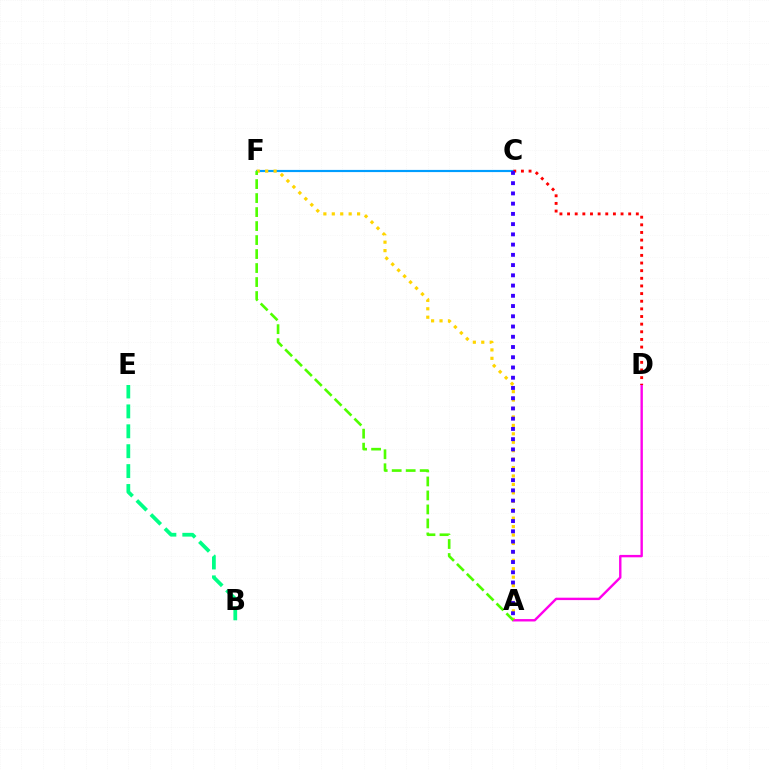{('B', 'E'): [{'color': '#00ff86', 'line_style': 'dashed', 'thickness': 2.7}], ('C', 'F'): [{'color': '#009eff', 'line_style': 'solid', 'thickness': 1.56}], ('A', 'F'): [{'color': '#ffd500', 'line_style': 'dotted', 'thickness': 2.29}, {'color': '#4fff00', 'line_style': 'dashed', 'thickness': 1.9}], ('A', 'D'): [{'color': '#ff00ed', 'line_style': 'solid', 'thickness': 1.73}], ('C', 'D'): [{'color': '#ff0000', 'line_style': 'dotted', 'thickness': 2.08}], ('A', 'C'): [{'color': '#3700ff', 'line_style': 'dotted', 'thickness': 2.78}]}